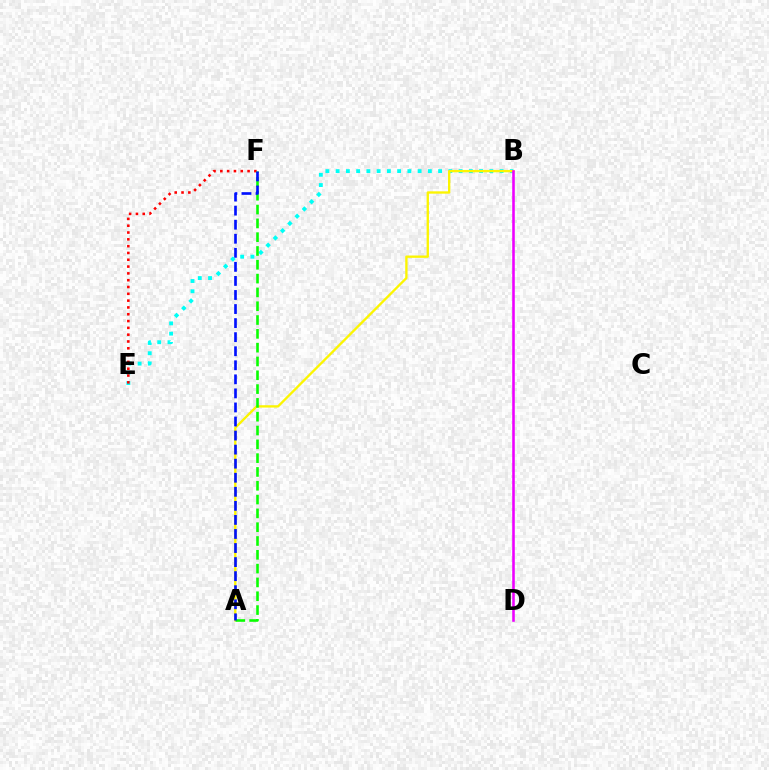{('B', 'E'): [{'color': '#00fff6', 'line_style': 'dotted', 'thickness': 2.78}], ('E', 'F'): [{'color': '#ff0000', 'line_style': 'dotted', 'thickness': 1.85}], ('A', 'B'): [{'color': '#fcf500', 'line_style': 'solid', 'thickness': 1.68}], ('A', 'F'): [{'color': '#08ff00', 'line_style': 'dashed', 'thickness': 1.88}, {'color': '#0010ff', 'line_style': 'dashed', 'thickness': 1.91}], ('B', 'D'): [{'color': '#ee00ff', 'line_style': 'solid', 'thickness': 1.86}]}